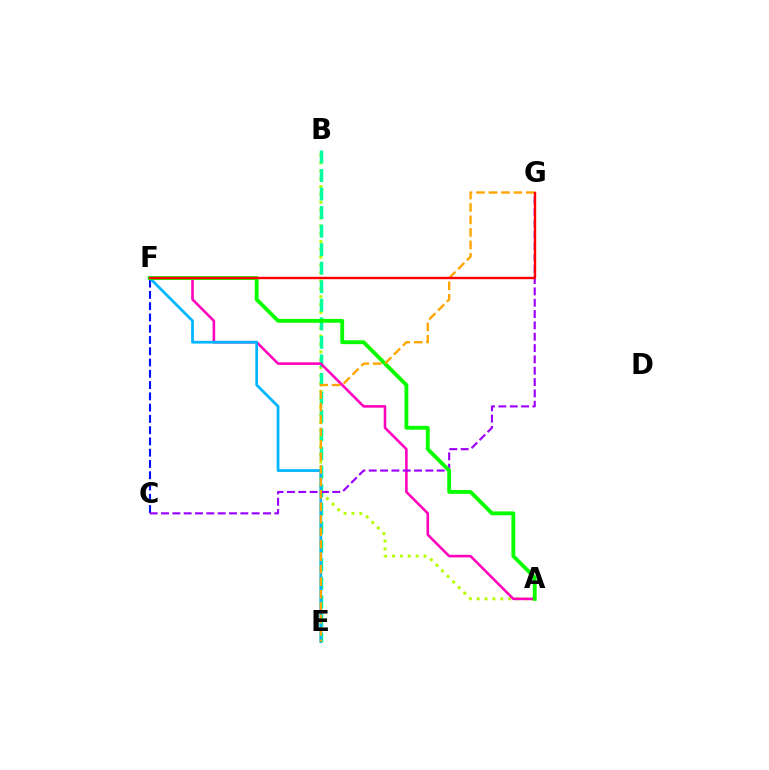{('C', 'F'): [{'color': '#0010ff', 'line_style': 'dashed', 'thickness': 1.53}], ('A', 'B'): [{'color': '#b3ff00', 'line_style': 'dotted', 'thickness': 2.14}], ('B', 'E'): [{'color': '#00ff9d', 'line_style': 'dashed', 'thickness': 2.52}], ('A', 'F'): [{'color': '#ff00bd', 'line_style': 'solid', 'thickness': 1.86}, {'color': '#08ff00', 'line_style': 'solid', 'thickness': 2.76}], ('E', 'F'): [{'color': '#00b5ff', 'line_style': 'solid', 'thickness': 1.98}], ('C', 'G'): [{'color': '#9b00ff', 'line_style': 'dashed', 'thickness': 1.54}], ('E', 'G'): [{'color': '#ffa500', 'line_style': 'dashed', 'thickness': 1.69}], ('F', 'G'): [{'color': '#ff0000', 'line_style': 'solid', 'thickness': 1.72}]}